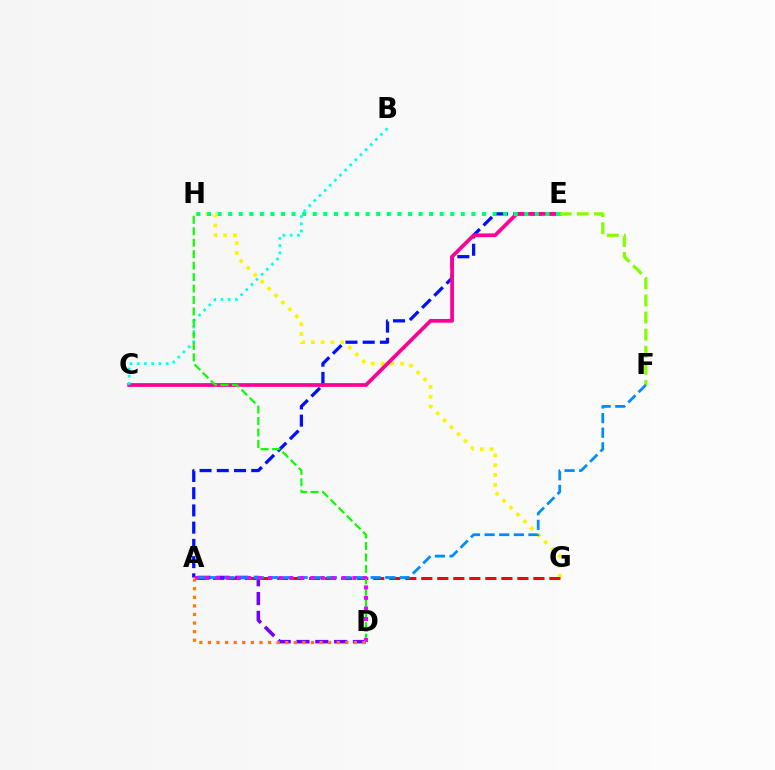{('G', 'H'): [{'color': '#fcf500', 'line_style': 'dotted', 'thickness': 2.66}], ('A', 'E'): [{'color': '#0010ff', 'line_style': 'dashed', 'thickness': 2.34}], ('A', 'G'): [{'color': '#ff0000', 'line_style': 'dashed', 'thickness': 2.18}], ('C', 'E'): [{'color': '#ff0094', 'line_style': 'solid', 'thickness': 2.69}], ('A', 'D'): [{'color': '#7200ff', 'line_style': 'dashed', 'thickness': 2.55}, {'color': '#ee00ff', 'line_style': 'dotted', 'thickness': 2.86}, {'color': '#ff7c00', 'line_style': 'dotted', 'thickness': 2.33}], ('E', 'F'): [{'color': '#84ff00', 'line_style': 'dashed', 'thickness': 2.33}], ('A', 'F'): [{'color': '#008cff', 'line_style': 'dashed', 'thickness': 1.99}], ('B', 'C'): [{'color': '#00fff6', 'line_style': 'dotted', 'thickness': 1.96}], ('D', 'H'): [{'color': '#08ff00', 'line_style': 'dashed', 'thickness': 1.56}], ('E', 'H'): [{'color': '#00ff74', 'line_style': 'dotted', 'thickness': 2.87}]}